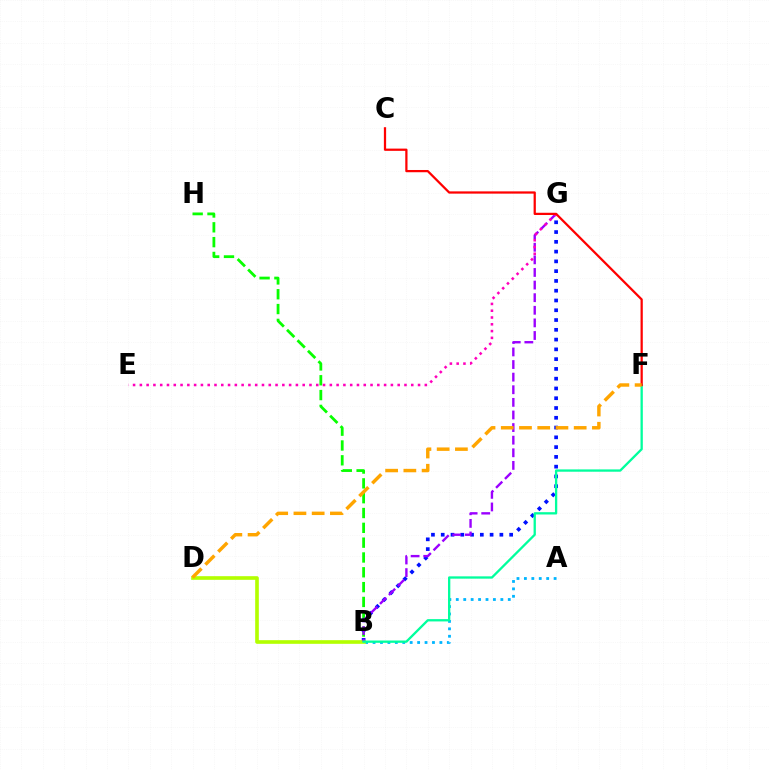{('B', 'H'): [{'color': '#08ff00', 'line_style': 'dashed', 'thickness': 2.01}], ('B', 'G'): [{'color': '#0010ff', 'line_style': 'dotted', 'thickness': 2.66}, {'color': '#9b00ff', 'line_style': 'dashed', 'thickness': 1.71}], ('A', 'B'): [{'color': '#00b5ff', 'line_style': 'dotted', 'thickness': 2.02}], ('B', 'D'): [{'color': '#b3ff00', 'line_style': 'solid', 'thickness': 2.62}], ('E', 'G'): [{'color': '#ff00bd', 'line_style': 'dotted', 'thickness': 1.84}], ('B', 'F'): [{'color': '#00ff9d', 'line_style': 'solid', 'thickness': 1.66}], ('C', 'F'): [{'color': '#ff0000', 'line_style': 'solid', 'thickness': 1.62}], ('D', 'F'): [{'color': '#ffa500', 'line_style': 'dashed', 'thickness': 2.48}]}